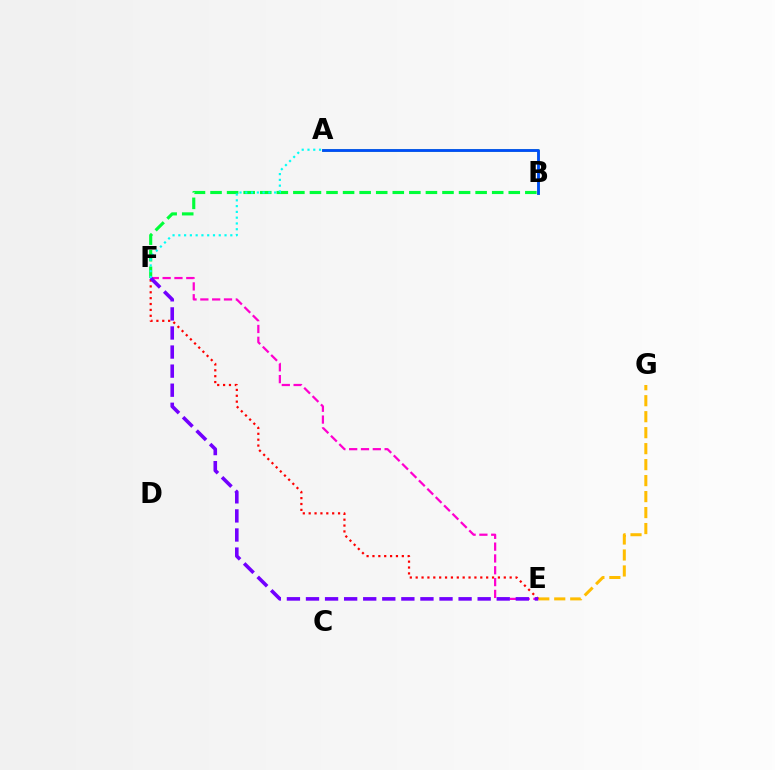{('A', 'B'): [{'color': '#84ff00', 'line_style': 'solid', 'thickness': 2.0}, {'color': '#004bff', 'line_style': 'solid', 'thickness': 2.01}], ('B', 'F'): [{'color': '#00ff39', 'line_style': 'dashed', 'thickness': 2.25}], ('E', 'G'): [{'color': '#ffbd00', 'line_style': 'dashed', 'thickness': 2.17}], ('E', 'F'): [{'color': '#ff0000', 'line_style': 'dotted', 'thickness': 1.6}, {'color': '#ff00cf', 'line_style': 'dashed', 'thickness': 1.61}, {'color': '#7200ff', 'line_style': 'dashed', 'thickness': 2.59}], ('A', 'F'): [{'color': '#00fff6', 'line_style': 'dotted', 'thickness': 1.57}]}